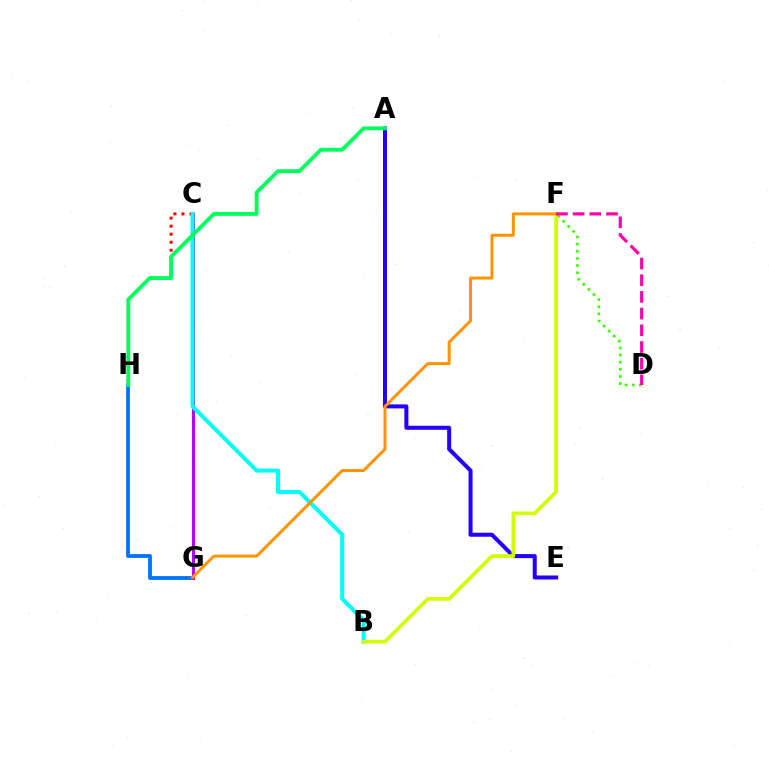{('C', 'H'): [{'color': '#ff0000', 'line_style': 'dotted', 'thickness': 2.18}], ('A', 'E'): [{'color': '#2500ff', 'line_style': 'solid', 'thickness': 2.9}], ('G', 'H'): [{'color': '#0074ff', 'line_style': 'solid', 'thickness': 2.74}], ('C', 'G'): [{'color': '#b900ff', 'line_style': 'solid', 'thickness': 2.18}], ('D', 'F'): [{'color': '#3dff00', 'line_style': 'dotted', 'thickness': 1.94}, {'color': '#ff00ac', 'line_style': 'dashed', 'thickness': 2.27}], ('B', 'C'): [{'color': '#00fff6', 'line_style': 'solid', 'thickness': 2.89}], ('B', 'F'): [{'color': '#d1ff00', 'line_style': 'solid', 'thickness': 2.65}], ('F', 'G'): [{'color': '#ff9400', 'line_style': 'solid', 'thickness': 2.16}], ('A', 'H'): [{'color': '#00ff5c', 'line_style': 'solid', 'thickness': 2.78}]}